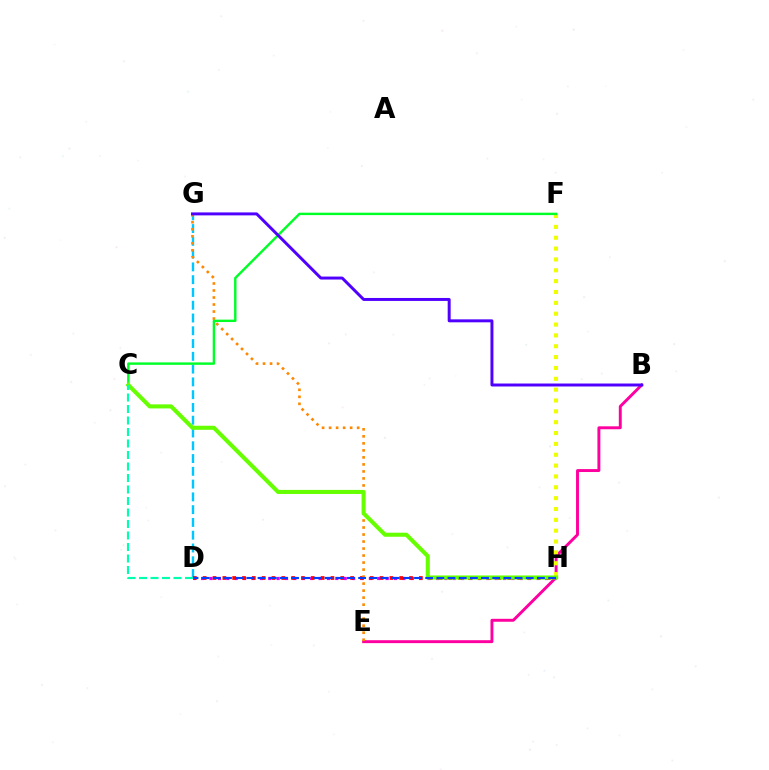{('D', 'G'): [{'color': '#00c7ff', 'line_style': 'dashed', 'thickness': 1.74}], ('D', 'H'): [{'color': '#d600ff', 'line_style': 'dotted', 'thickness': 2.28}, {'color': '#ff0000', 'line_style': 'dotted', 'thickness': 2.67}, {'color': '#003fff', 'line_style': 'dashed', 'thickness': 1.52}], ('B', 'E'): [{'color': '#ff00a0', 'line_style': 'solid', 'thickness': 2.11}], ('F', 'H'): [{'color': '#eeff00', 'line_style': 'dotted', 'thickness': 2.95}], ('E', 'G'): [{'color': '#ff8800', 'line_style': 'dotted', 'thickness': 1.91}], ('C', 'F'): [{'color': '#00ff27', 'line_style': 'solid', 'thickness': 1.74}], ('C', 'H'): [{'color': '#66ff00', 'line_style': 'solid', 'thickness': 2.92}], ('B', 'G'): [{'color': '#4f00ff', 'line_style': 'solid', 'thickness': 2.13}], ('C', 'D'): [{'color': '#00ffaf', 'line_style': 'dashed', 'thickness': 1.56}]}